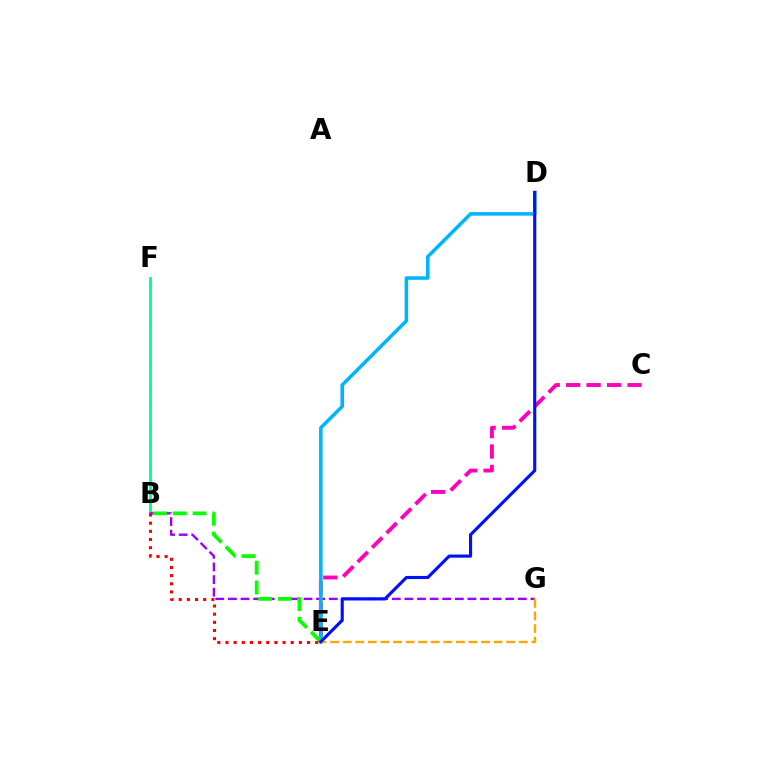{('B', 'F'): [{'color': '#b3ff00', 'line_style': 'dashed', 'thickness': 1.8}, {'color': '#00ff9d', 'line_style': 'solid', 'thickness': 2.07}], ('B', 'G'): [{'color': '#9b00ff', 'line_style': 'dashed', 'thickness': 1.71}], ('C', 'E'): [{'color': '#ff00bd', 'line_style': 'dashed', 'thickness': 2.78}], ('D', 'E'): [{'color': '#00b5ff', 'line_style': 'solid', 'thickness': 2.55}, {'color': '#0010ff', 'line_style': 'solid', 'thickness': 2.26}], ('B', 'E'): [{'color': '#08ff00', 'line_style': 'dashed', 'thickness': 2.69}, {'color': '#ff0000', 'line_style': 'dotted', 'thickness': 2.22}], ('E', 'G'): [{'color': '#ffa500', 'line_style': 'dashed', 'thickness': 1.71}]}